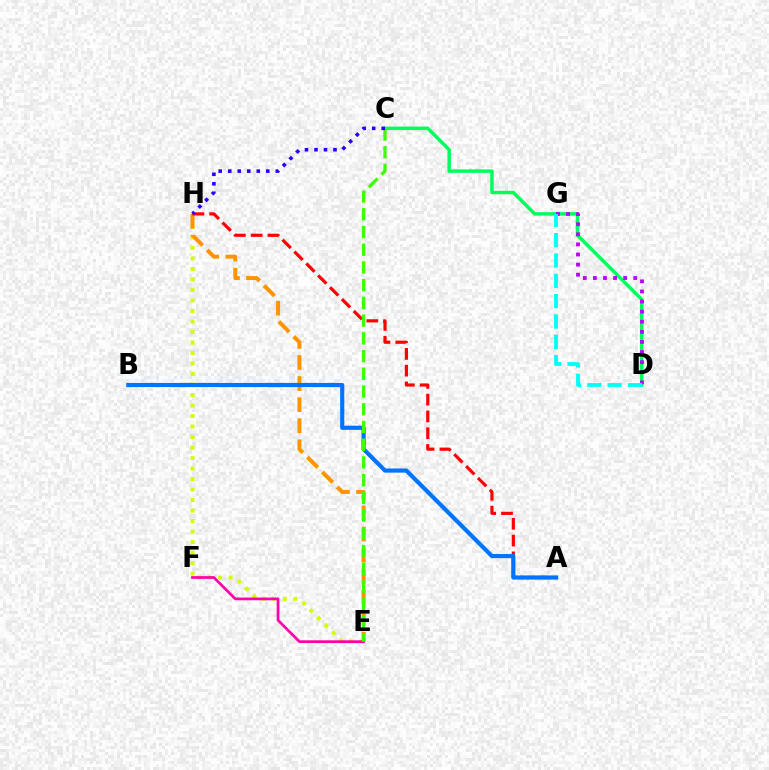{('E', 'H'): [{'color': '#d1ff00', 'line_style': 'dotted', 'thickness': 2.85}, {'color': '#ff9400', 'line_style': 'dashed', 'thickness': 2.86}], ('A', 'H'): [{'color': '#ff0000', 'line_style': 'dashed', 'thickness': 2.28}], ('C', 'D'): [{'color': '#00ff5c', 'line_style': 'solid', 'thickness': 2.51}], ('D', 'G'): [{'color': '#b900ff', 'line_style': 'dotted', 'thickness': 2.74}, {'color': '#00fff6', 'line_style': 'dashed', 'thickness': 2.76}], ('A', 'B'): [{'color': '#0074ff', 'line_style': 'solid', 'thickness': 2.99}], ('E', 'F'): [{'color': '#ff00ac', 'line_style': 'solid', 'thickness': 1.97}], ('C', 'E'): [{'color': '#3dff00', 'line_style': 'dashed', 'thickness': 2.41}], ('C', 'H'): [{'color': '#2500ff', 'line_style': 'dotted', 'thickness': 2.58}]}